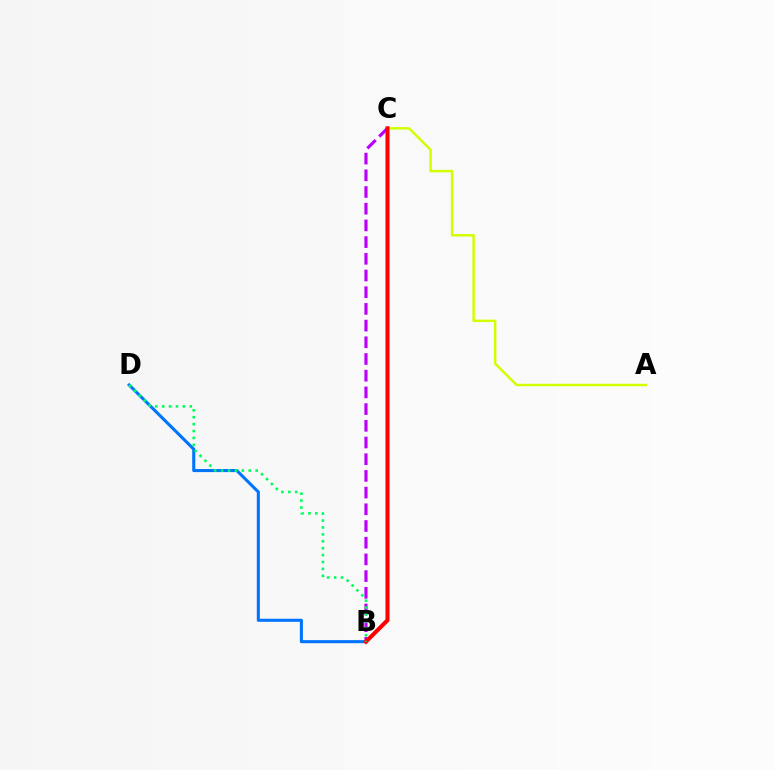{('B', 'C'): [{'color': '#b900ff', 'line_style': 'dashed', 'thickness': 2.27}, {'color': '#ff0000', 'line_style': 'solid', 'thickness': 2.92}], ('A', 'C'): [{'color': '#d1ff00', 'line_style': 'solid', 'thickness': 1.78}], ('B', 'D'): [{'color': '#0074ff', 'line_style': 'solid', 'thickness': 2.22}, {'color': '#00ff5c', 'line_style': 'dotted', 'thickness': 1.88}]}